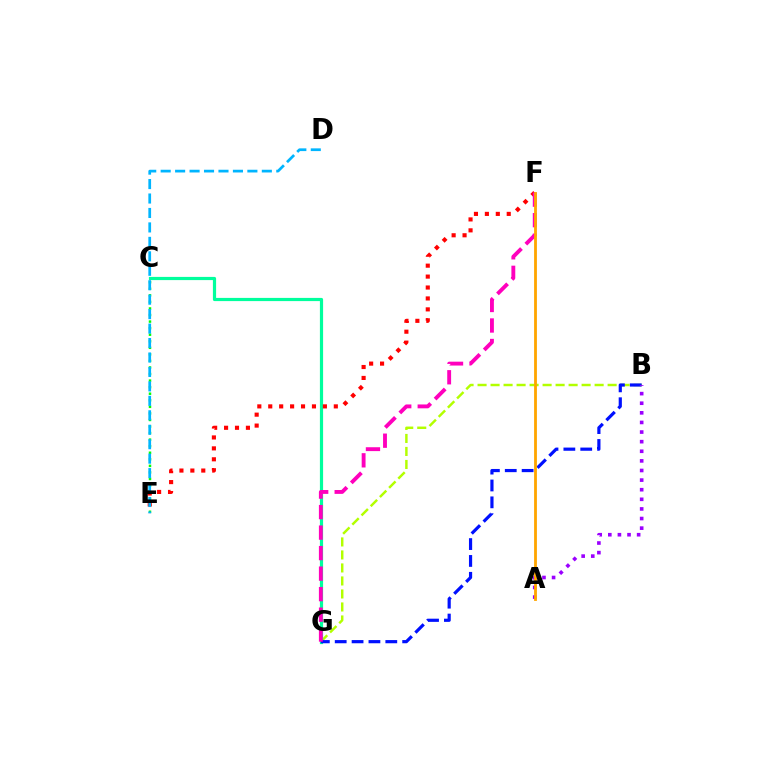{('B', 'G'): [{'color': '#b3ff00', 'line_style': 'dashed', 'thickness': 1.77}, {'color': '#0010ff', 'line_style': 'dashed', 'thickness': 2.29}], ('C', 'E'): [{'color': '#08ff00', 'line_style': 'dotted', 'thickness': 1.78}], ('C', 'G'): [{'color': '#00ff9d', 'line_style': 'solid', 'thickness': 2.3}], ('E', 'F'): [{'color': '#ff0000', 'line_style': 'dotted', 'thickness': 2.97}], ('A', 'B'): [{'color': '#9b00ff', 'line_style': 'dotted', 'thickness': 2.61}], ('D', 'E'): [{'color': '#00b5ff', 'line_style': 'dashed', 'thickness': 1.96}], ('F', 'G'): [{'color': '#ff00bd', 'line_style': 'dashed', 'thickness': 2.79}], ('A', 'F'): [{'color': '#ffa500', 'line_style': 'solid', 'thickness': 2.02}]}